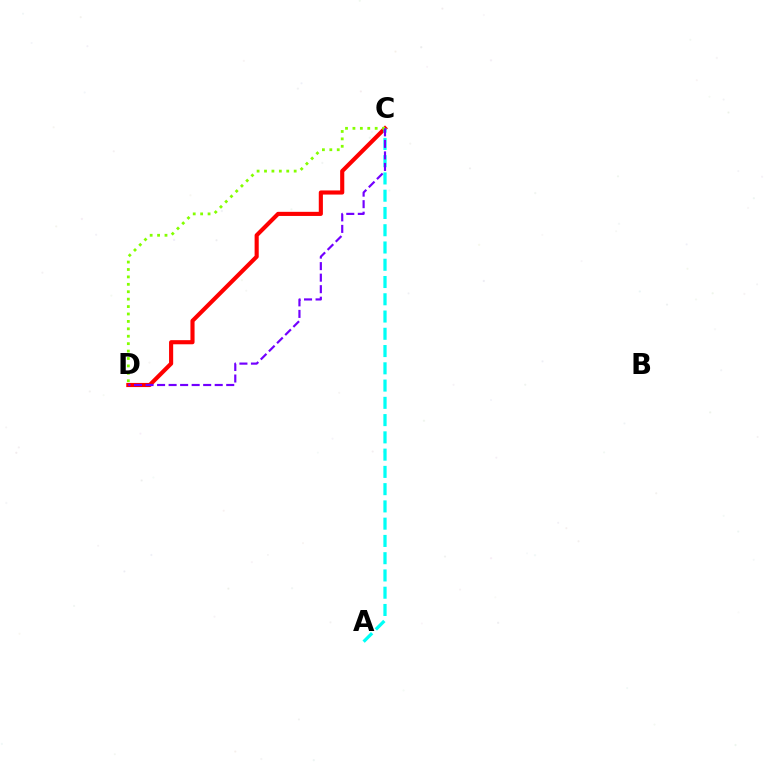{('C', 'D'): [{'color': '#ff0000', 'line_style': 'solid', 'thickness': 2.97}, {'color': '#84ff00', 'line_style': 'dotted', 'thickness': 2.02}, {'color': '#7200ff', 'line_style': 'dashed', 'thickness': 1.57}], ('A', 'C'): [{'color': '#00fff6', 'line_style': 'dashed', 'thickness': 2.34}]}